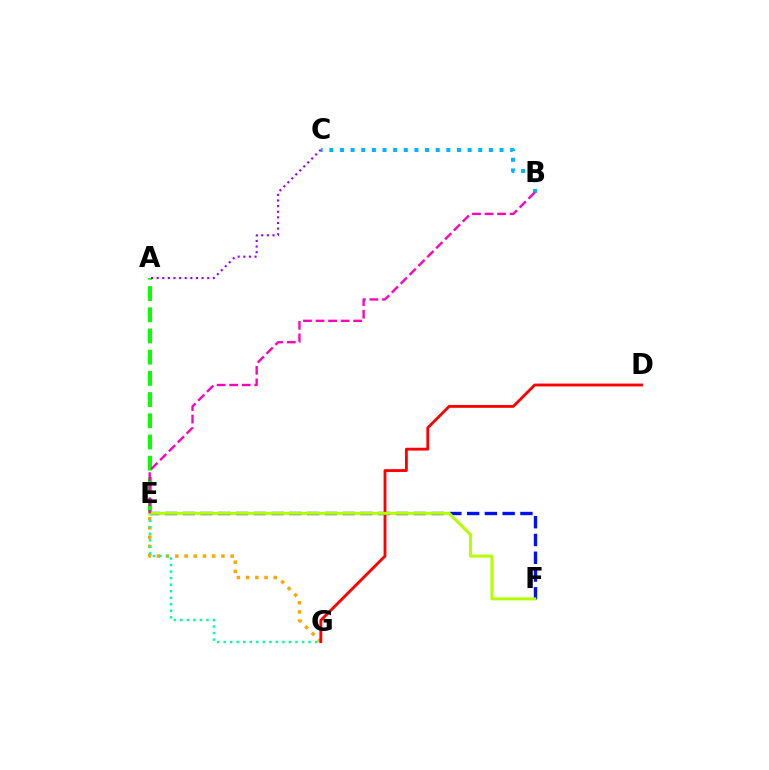{('E', 'F'): [{'color': '#0010ff', 'line_style': 'dashed', 'thickness': 2.41}, {'color': '#b3ff00', 'line_style': 'solid', 'thickness': 2.18}], ('A', 'E'): [{'color': '#08ff00', 'line_style': 'dashed', 'thickness': 2.88}], ('E', 'G'): [{'color': '#ffa500', 'line_style': 'dotted', 'thickness': 2.5}, {'color': '#00ff9d', 'line_style': 'dotted', 'thickness': 1.77}], ('D', 'G'): [{'color': '#ff0000', 'line_style': 'solid', 'thickness': 2.05}], ('B', 'C'): [{'color': '#00b5ff', 'line_style': 'dotted', 'thickness': 2.89}], ('A', 'C'): [{'color': '#9b00ff', 'line_style': 'dotted', 'thickness': 1.53}], ('B', 'E'): [{'color': '#ff00bd', 'line_style': 'dashed', 'thickness': 1.7}]}